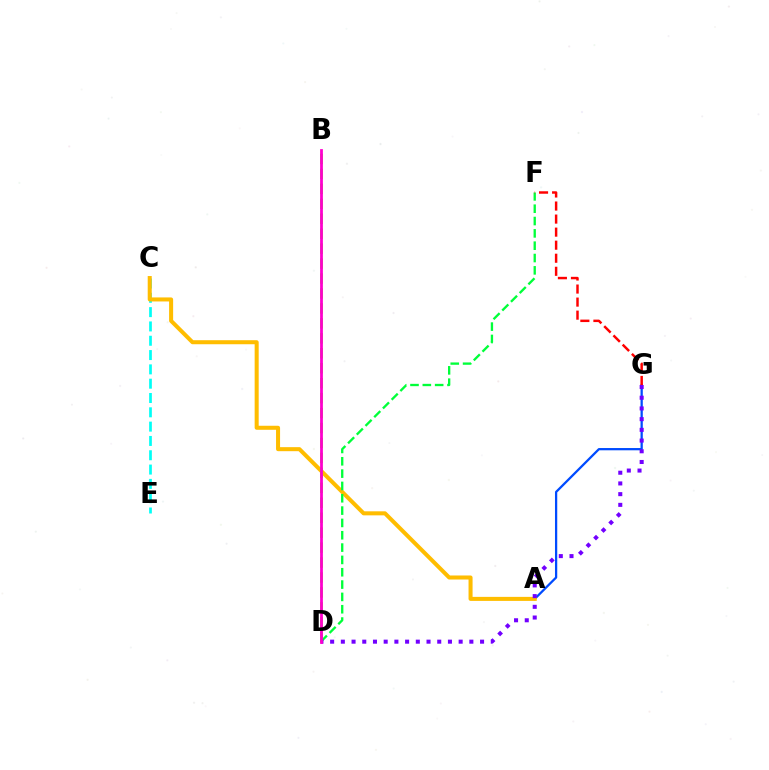{('A', 'G'): [{'color': '#004bff', 'line_style': 'solid', 'thickness': 1.63}], ('C', 'E'): [{'color': '#00fff6', 'line_style': 'dashed', 'thickness': 1.94}], ('A', 'C'): [{'color': '#ffbd00', 'line_style': 'solid', 'thickness': 2.9}], ('D', 'F'): [{'color': '#00ff39', 'line_style': 'dashed', 'thickness': 1.67}], ('B', 'D'): [{'color': '#84ff00', 'line_style': 'dashed', 'thickness': 2.03}, {'color': '#ff00cf', 'line_style': 'solid', 'thickness': 1.99}], ('D', 'G'): [{'color': '#7200ff', 'line_style': 'dotted', 'thickness': 2.91}], ('F', 'G'): [{'color': '#ff0000', 'line_style': 'dashed', 'thickness': 1.77}]}